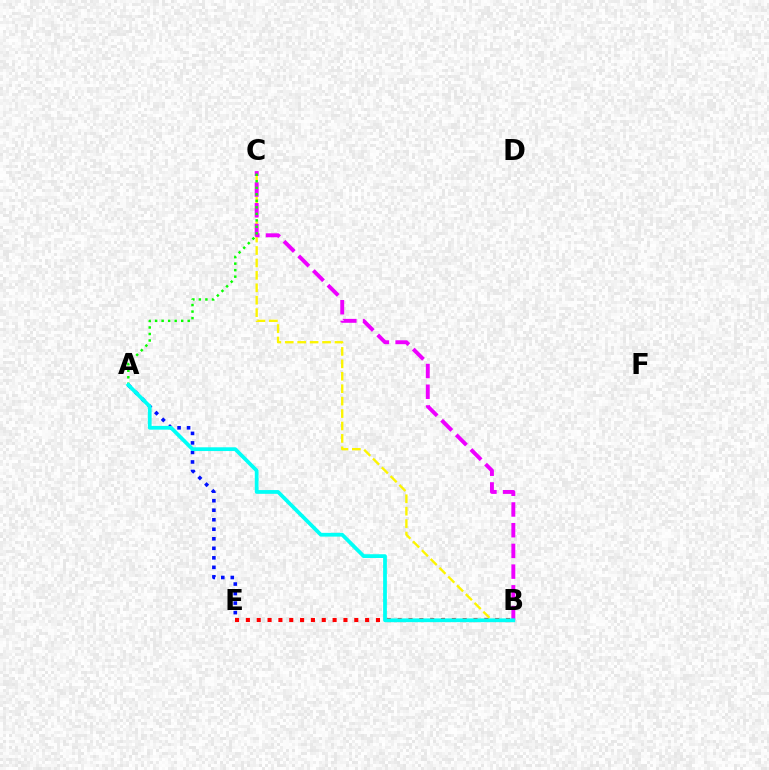{('B', 'C'): [{'color': '#fcf500', 'line_style': 'dashed', 'thickness': 1.69}, {'color': '#ee00ff', 'line_style': 'dashed', 'thickness': 2.81}], ('B', 'E'): [{'color': '#ff0000', 'line_style': 'dotted', 'thickness': 2.95}], ('A', 'E'): [{'color': '#0010ff', 'line_style': 'dotted', 'thickness': 2.59}], ('A', 'C'): [{'color': '#08ff00', 'line_style': 'dotted', 'thickness': 1.77}], ('A', 'B'): [{'color': '#00fff6', 'line_style': 'solid', 'thickness': 2.7}]}